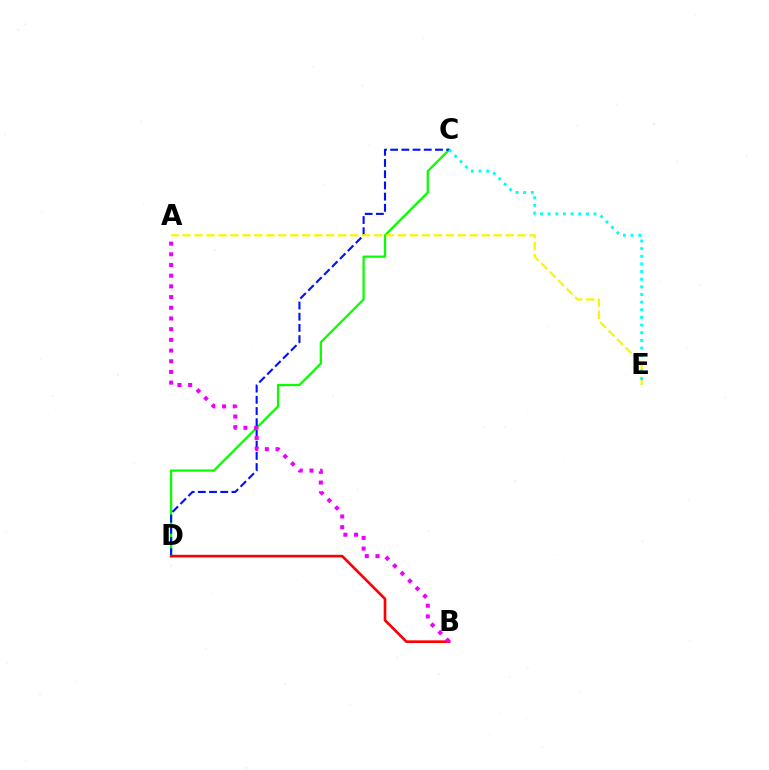{('C', 'D'): [{'color': '#08ff00', 'line_style': 'solid', 'thickness': 1.63}, {'color': '#0010ff', 'line_style': 'dashed', 'thickness': 1.52}], ('B', 'D'): [{'color': '#ff0000', 'line_style': 'solid', 'thickness': 1.91}], ('A', 'E'): [{'color': '#fcf500', 'line_style': 'dashed', 'thickness': 1.63}], ('A', 'B'): [{'color': '#ee00ff', 'line_style': 'dotted', 'thickness': 2.91}], ('C', 'E'): [{'color': '#00fff6', 'line_style': 'dotted', 'thickness': 2.08}]}